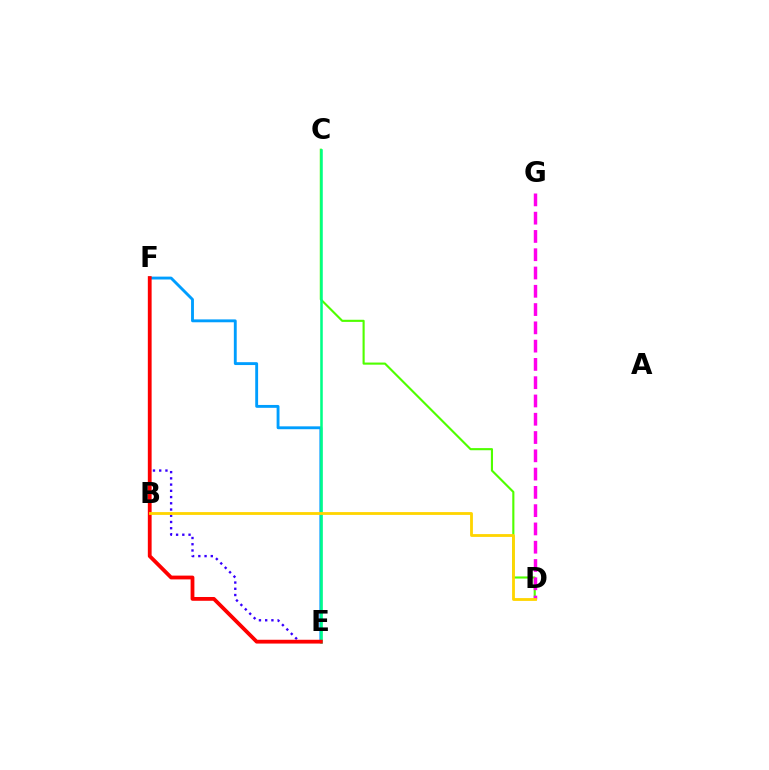{('C', 'D'): [{'color': '#4fff00', 'line_style': 'solid', 'thickness': 1.53}], ('D', 'G'): [{'color': '#ff00ed', 'line_style': 'dashed', 'thickness': 2.48}], ('E', 'F'): [{'color': '#3700ff', 'line_style': 'dotted', 'thickness': 1.69}, {'color': '#009eff', 'line_style': 'solid', 'thickness': 2.07}, {'color': '#ff0000', 'line_style': 'solid', 'thickness': 2.73}], ('C', 'E'): [{'color': '#00ff86', 'line_style': 'solid', 'thickness': 1.83}], ('B', 'D'): [{'color': '#ffd500', 'line_style': 'solid', 'thickness': 2.02}]}